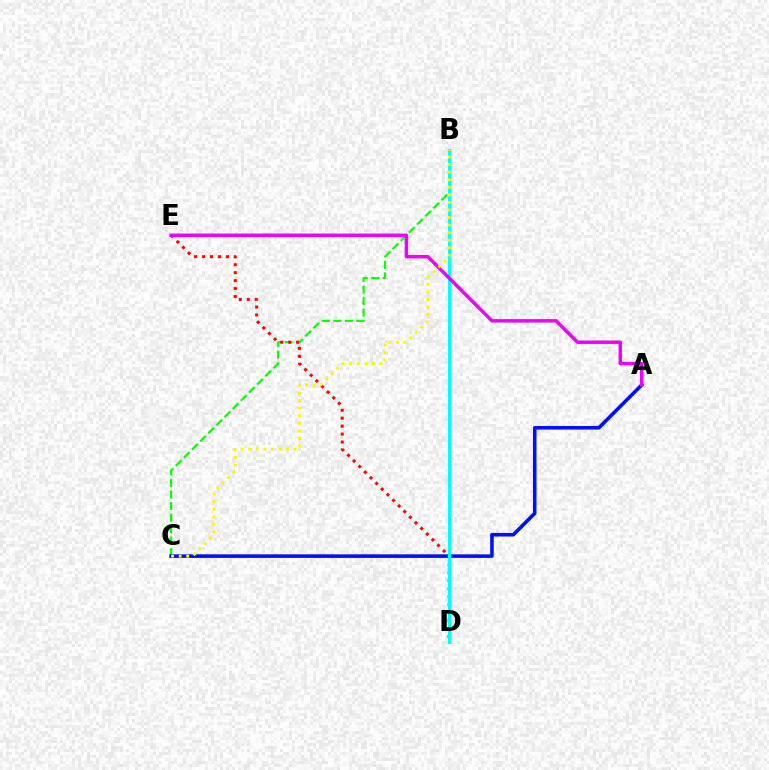{('B', 'C'): [{'color': '#08ff00', 'line_style': 'dashed', 'thickness': 1.56}, {'color': '#fcf500', 'line_style': 'dotted', 'thickness': 2.06}], ('D', 'E'): [{'color': '#ff0000', 'line_style': 'dotted', 'thickness': 2.16}], ('A', 'C'): [{'color': '#0010ff', 'line_style': 'solid', 'thickness': 2.58}], ('B', 'D'): [{'color': '#00fff6', 'line_style': 'solid', 'thickness': 2.24}], ('A', 'E'): [{'color': '#ee00ff', 'line_style': 'solid', 'thickness': 2.48}]}